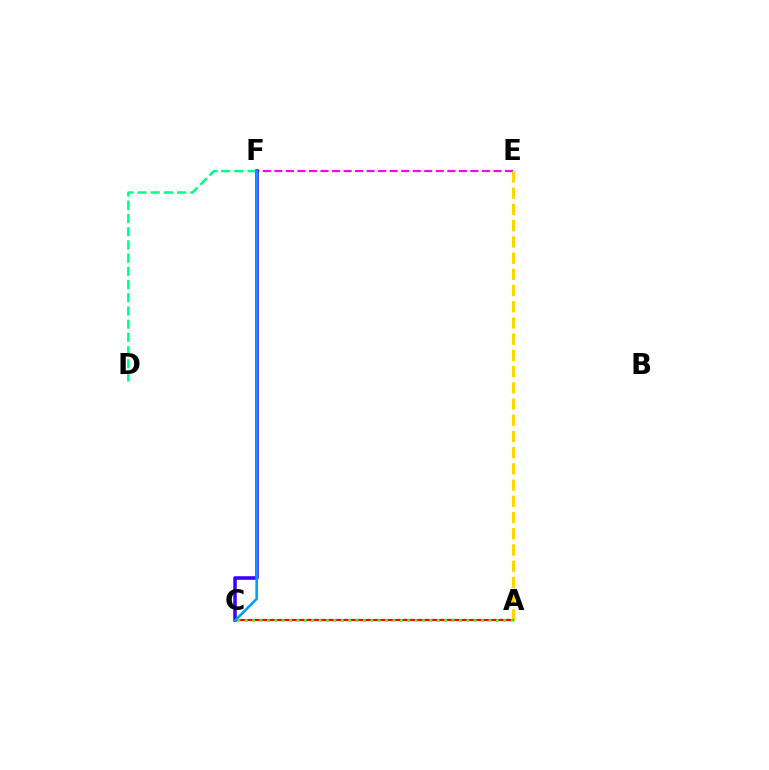{('D', 'F'): [{'color': '#00ff86', 'line_style': 'dashed', 'thickness': 1.79}], ('E', 'F'): [{'color': '#ff00ed', 'line_style': 'dashed', 'thickness': 1.57}], ('C', 'F'): [{'color': '#3700ff', 'line_style': 'solid', 'thickness': 2.55}, {'color': '#009eff', 'line_style': 'solid', 'thickness': 1.87}], ('A', 'E'): [{'color': '#ffd500', 'line_style': 'dashed', 'thickness': 2.2}], ('A', 'C'): [{'color': '#ff0000', 'line_style': 'solid', 'thickness': 1.56}, {'color': '#4fff00', 'line_style': 'dotted', 'thickness': 2.01}]}